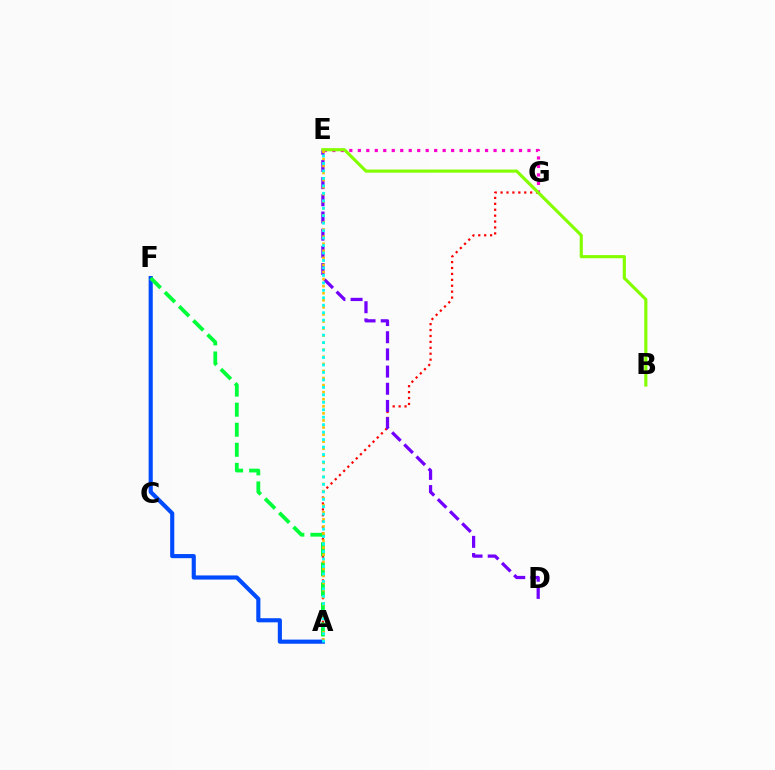{('A', 'G'): [{'color': '#ff0000', 'line_style': 'dotted', 'thickness': 1.61}], ('E', 'G'): [{'color': '#ff00cf', 'line_style': 'dotted', 'thickness': 2.31}], ('D', 'E'): [{'color': '#7200ff', 'line_style': 'dashed', 'thickness': 2.33}], ('B', 'E'): [{'color': '#84ff00', 'line_style': 'solid', 'thickness': 2.27}], ('A', 'F'): [{'color': '#004bff', 'line_style': 'solid', 'thickness': 2.97}, {'color': '#00ff39', 'line_style': 'dashed', 'thickness': 2.72}], ('A', 'E'): [{'color': '#ffbd00', 'line_style': 'dotted', 'thickness': 1.92}, {'color': '#00fff6', 'line_style': 'dotted', 'thickness': 2.03}]}